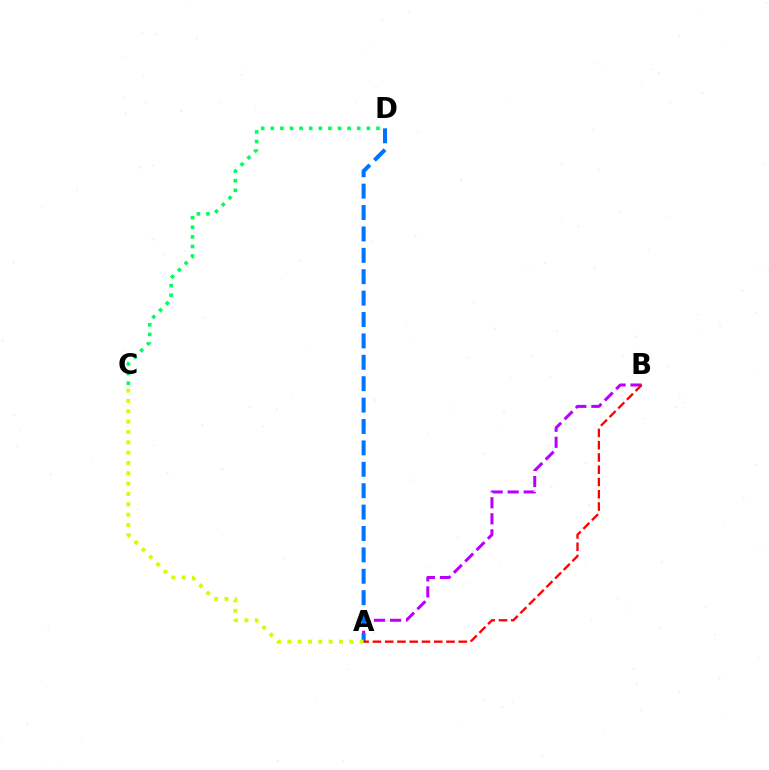{('A', 'B'): [{'color': '#b900ff', 'line_style': 'dashed', 'thickness': 2.18}, {'color': '#ff0000', 'line_style': 'dashed', 'thickness': 1.67}], ('A', 'D'): [{'color': '#0074ff', 'line_style': 'dashed', 'thickness': 2.91}], ('C', 'D'): [{'color': '#00ff5c', 'line_style': 'dotted', 'thickness': 2.61}], ('A', 'C'): [{'color': '#d1ff00', 'line_style': 'dotted', 'thickness': 2.81}]}